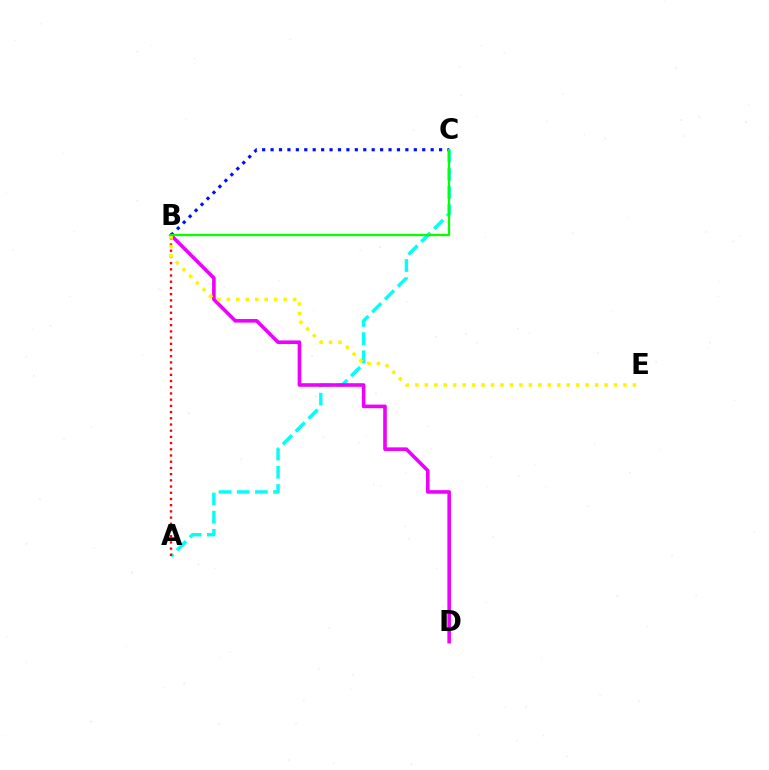{('A', 'C'): [{'color': '#00fff6', 'line_style': 'dashed', 'thickness': 2.47}], ('B', 'D'): [{'color': '#ee00ff', 'line_style': 'solid', 'thickness': 2.59}], ('A', 'B'): [{'color': '#ff0000', 'line_style': 'dotted', 'thickness': 1.69}], ('B', 'C'): [{'color': '#0010ff', 'line_style': 'dotted', 'thickness': 2.29}, {'color': '#08ff00', 'line_style': 'solid', 'thickness': 1.65}], ('B', 'E'): [{'color': '#fcf500', 'line_style': 'dotted', 'thickness': 2.57}]}